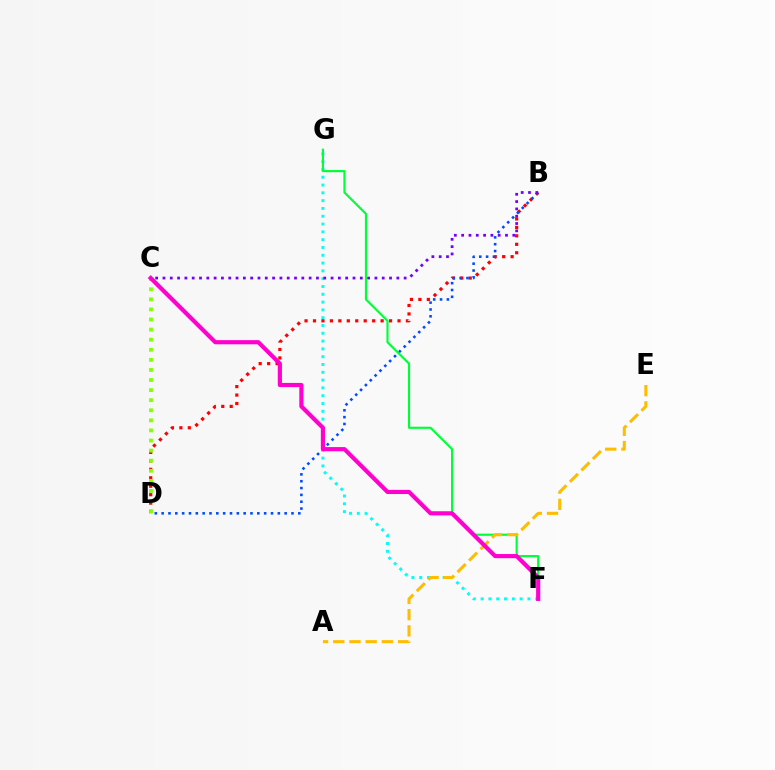{('F', 'G'): [{'color': '#00fff6', 'line_style': 'dotted', 'thickness': 2.12}, {'color': '#00ff39', 'line_style': 'solid', 'thickness': 1.55}], ('B', 'D'): [{'color': '#ff0000', 'line_style': 'dotted', 'thickness': 2.3}, {'color': '#004bff', 'line_style': 'dotted', 'thickness': 1.86}], ('B', 'C'): [{'color': '#7200ff', 'line_style': 'dotted', 'thickness': 1.99}], ('A', 'E'): [{'color': '#ffbd00', 'line_style': 'dashed', 'thickness': 2.2}], ('C', 'D'): [{'color': '#84ff00', 'line_style': 'dotted', 'thickness': 2.74}], ('C', 'F'): [{'color': '#ff00cf', 'line_style': 'solid', 'thickness': 2.99}]}